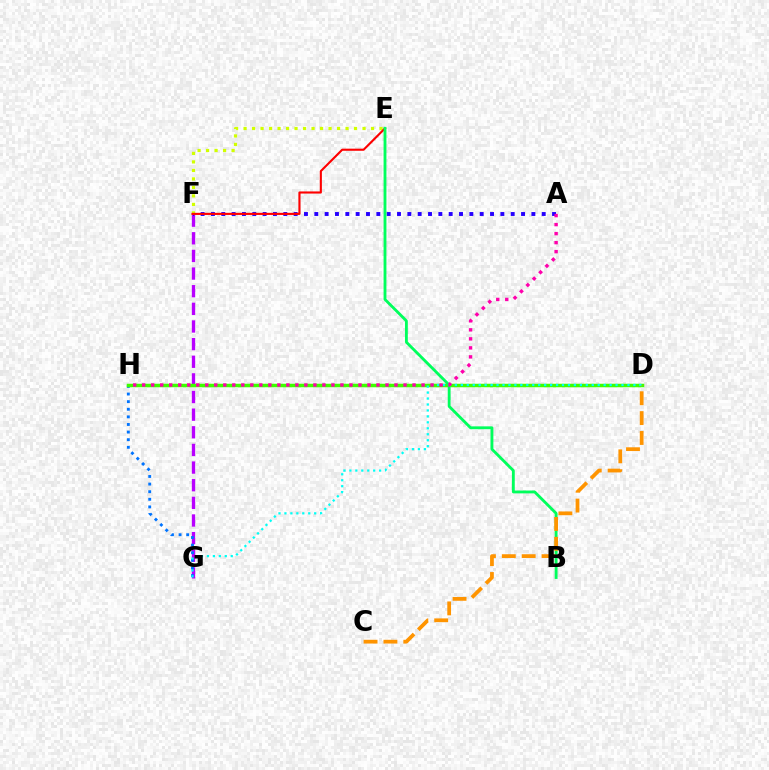{('F', 'G'): [{'color': '#b900ff', 'line_style': 'dashed', 'thickness': 2.4}], ('A', 'F'): [{'color': '#2500ff', 'line_style': 'dotted', 'thickness': 2.81}], ('E', 'F'): [{'color': '#d1ff00', 'line_style': 'dotted', 'thickness': 2.31}, {'color': '#ff0000', 'line_style': 'solid', 'thickness': 1.53}], ('G', 'H'): [{'color': '#0074ff', 'line_style': 'dotted', 'thickness': 2.07}], ('D', 'H'): [{'color': '#3dff00', 'line_style': 'solid', 'thickness': 2.52}], ('D', 'G'): [{'color': '#00fff6', 'line_style': 'dotted', 'thickness': 1.62}], ('B', 'E'): [{'color': '#00ff5c', 'line_style': 'solid', 'thickness': 2.05}], ('C', 'D'): [{'color': '#ff9400', 'line_style': 'dashed', 'thickness': 2.7}], ('A', 'H'): [{'color': '#ff00ac', 'line_style': 'dotted', 'thickness': 2.45}]}